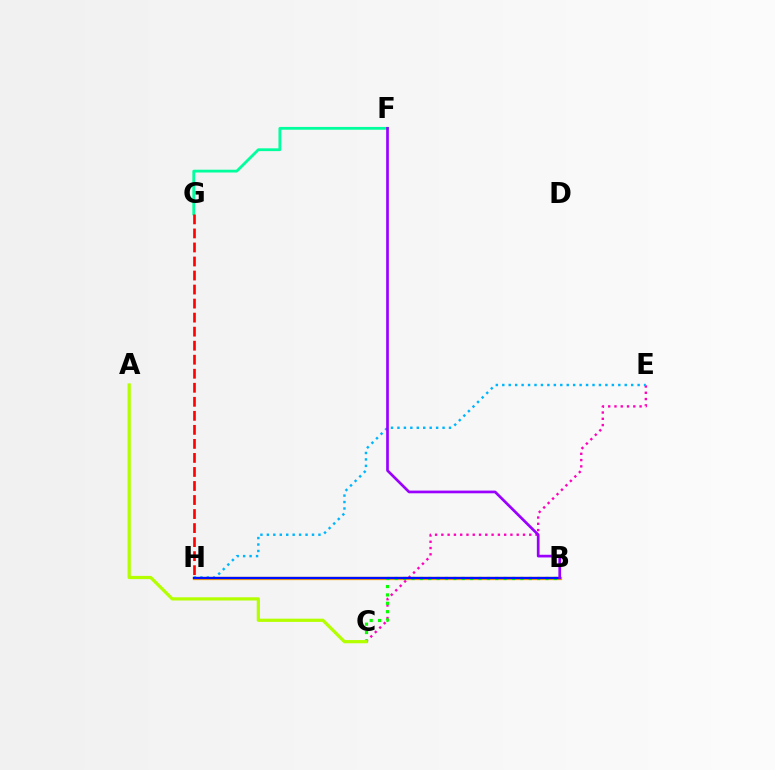{('B', 'H'): [{'color': '#ffa500', 'line_style': 'solid', 'thickness': 2.37}, {'color': '#0010ff', 'line_style': 'solid', 'thickness': 1.64}], ('C', 'E'): [{'color': '#ff00bd', 'line_style': 'dotted', 'thickness': 1.71}], ('F', 'G'): [{'color': '#00ff9d', 'line_style': 'solid', 'thickness': 2.01}], ('E', 'H'): [{'color': '#00b5ff', 'line_style': 'dotted', 'thickness': 1.75}], ('B', 'C'): [{'color': '#08ff00', 'line_style': 'dotted', 'thickness': 2.28}], ('A', 'C'): [{'color': '#b3ff00', 'line_style': 'solid', 'thickness': 2.32}], ('B', 'F'): [{'color': '#9b00ff', 'line_style': 'solid', 'thickness': 1.94}], ('G', 'H'): [{'color': '#ff0000', 'line_style': 'dashed', 'thickness': 1.91}]}